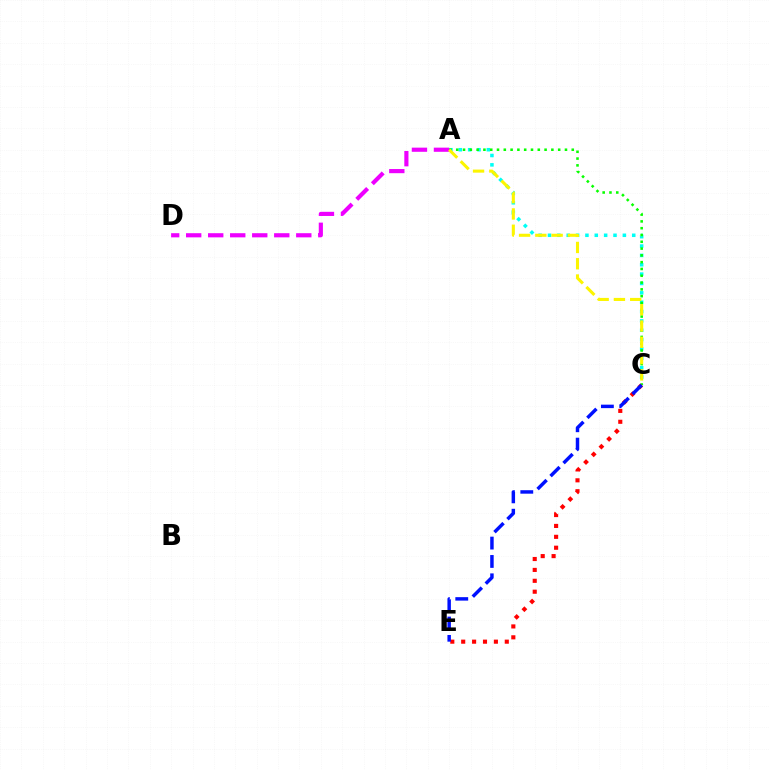{('A', 'C'): [{'color': '#00fff6', 'line_style': 'dotted', 'thickness': 2.54}, {'color': '#08ff00', 'line_style': 'dotted', 'thickness': 1.85}, {'color': '#fcf500', 'line_style': 'dashed', 'thickness': 2.21}], ('C', 'E'): [{'color': '#ff0000', 'line_style': 'dotted', 'thickness': 2.96}, {'color': '#0010ff', 'line_style': 'dashed', 'thickness': 2.49}], ('A', 'D'): [{'color': '#ee00ff', 'line_style': 'dashed', 'thickness': 2.99}]}